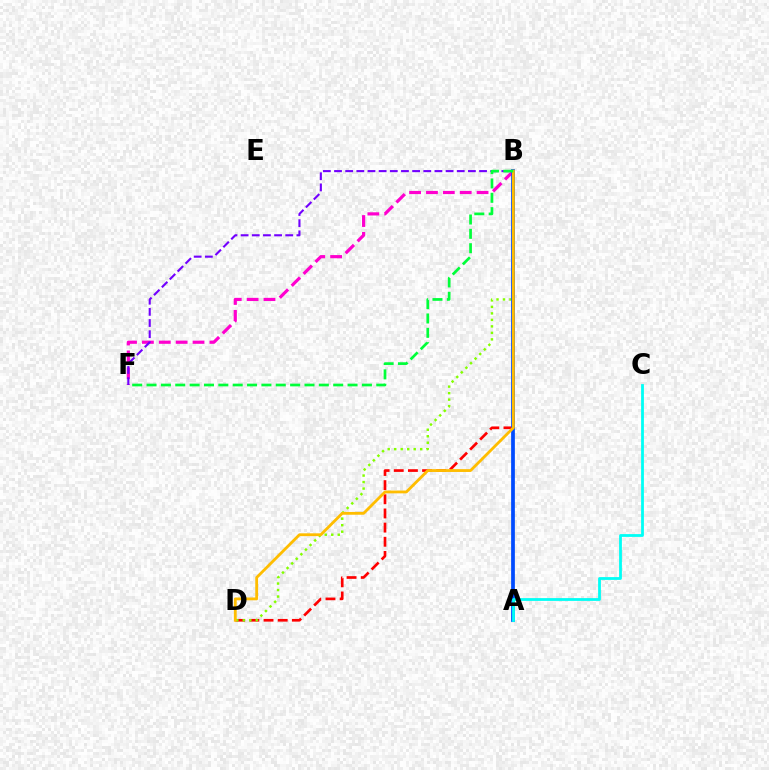{('B', 'F'): [{'color': '#ff00cf', 'line_style': 'dashed', 'thickness': 2.29}, {'color': '#7200ff', 'line_style': 'dashed', 'thickness': 1.52}, {'color': '#00ff39', 'line_style': 'dashed', 'thickness': 1.95}], ('B', 'D'): [{'color': '#ff0000', 'line_style': 'dashed', 'thickness': 1.92}, {'color': '#84ff00', 'line_style': 'dotted', 'thickness': 1.77}, {'color': '#ffbd00', 'line_style': 'solid', 'thickness': 2.03}], ('A', 'B'): [{'color': '#004bff', 'line_style': 'solid', 'thickness': 2.69}], ('A', 'C'): [{'color': '#00fff6', 'line_style': 'solid', 'thickness': 2.01}]}